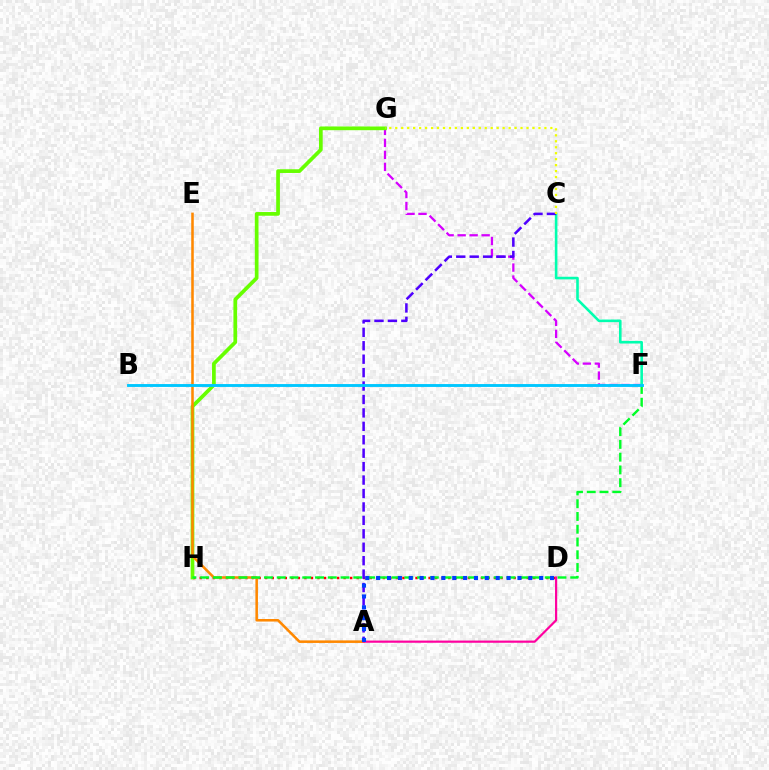{('D', 'H'): [{'color': '#ff0000', 'line_style': 'dotted', 'thickness': 1.78}], ('F', 'G'): [{'color': '#d600ff', 'line_style': 'dashed', 'thickness': 1.63}], ('G', 'H'): [{'color': '#66ff00', 'line_style': 'solid', 'thickness': 2.67}], ('A', 'E'): [{'color': '#ff8800', 'line_style': 'solid', 'thickness': 1.83}], ('F', 'H'): [{'color': '#00ff27', 'line_style': 'dashed', 'thickness': 1.73}], ('C', 'F'): [{'color': '#00ffaf', 'line_style': 'solid', 'thickness': 1.87}], ('A', 'C'): [{'color': '#4f00ff', 'line_style': 'dashed', 'thickness': 1.82}], ('C', 'G'): [{'color': '#eeff00', 'line_style': 'dotted', 'thickness': 1.62}], ('A', 'D'): [{'color': '#ff00a0', 'line_style': 'solid', 'thickness': 1.58}, {'color': '#003fff', 'line_style': 'dotted', 'thickness': 2.95}], ('B', 'F'): [{'color': '#00c7ff', 'line_style': 'solid', 'thickness': 2.08}]}